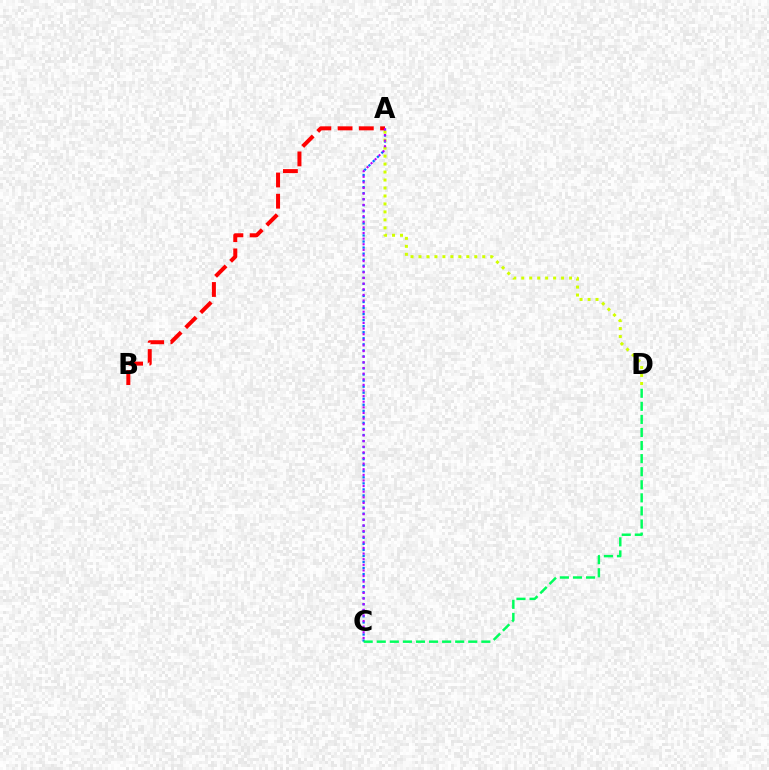{('A', 'C'): [{'color': '#0074ff', 'line_style': 'dotted', 'thickness': 1.64}, {'color': '#b900ff', 'line_style': 'dotted', 'thickness': 1.53}], ('A', 'B'): [{'color': '#ff0000', 'line_style': 'dashed', 'thickness': 2.88}], ('A', 'D'): [{'color': '#d1ff00', 'line_style': 'dotted', 'thickness': 2.17}], ('C', 'D'): [{'color': '#00ff5c', 'line_style': 'dashed', 'thickness': 1.78}]}